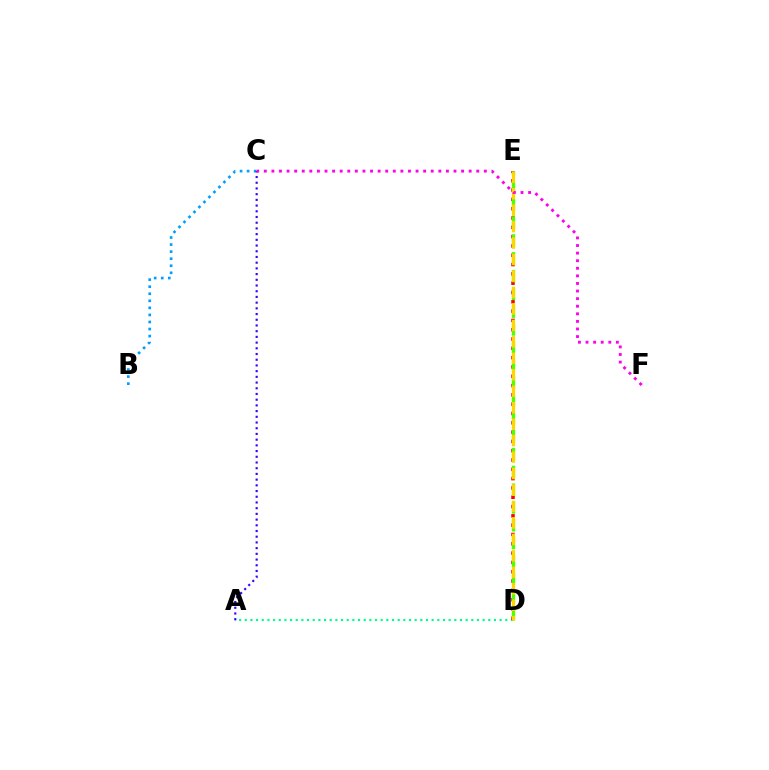{('B', 'C'): [{'color': '#009eff', 'line_style': 'dotted', 'thickness': 1.92}], ('A', 'D'): [{'color': '#00ff86', 'line_style': 'dotted', 'thickness': 1.54}], ('D', 'E'): [{'color': '#ff0000', 'line_style': 'dotted', 'thickness': 2.53}, {'color': '#4fff00', 'line_style': 'dashed', 'thickness': 2.42}, {'color': '#ffd500', 'line_style': 'dashed', 'thickness': 2.24}], ('A', 'C'): [{'color': '#3700ff', 'line_style': 'dotted', 'thickness': 1.55}], ('C', 'F'): [{'color': '#ff00ed', 'line_style': 'dotted', 'thickness': 2.06}]}